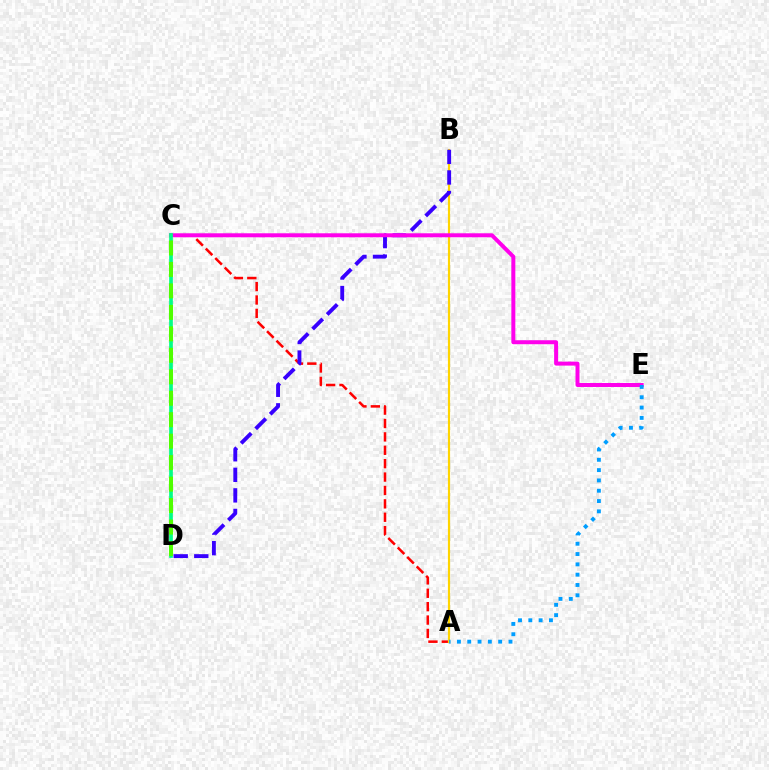{('A', 'C'): [{'color': '#ff0000', 'line_style': 'dashed', 'thickness': 1.82}], ('A', 'B'): [{'color': '#ffd500', 'line_style': 'solid', 'thickness': 1.56}], ('B', 'D'): [{'color': '#3700ff', 'line_style': 'dashed', 'thickness': 2.79}], ('C', 'E'): [{'color': '#ff00ed', 'line_style': 'solid', 'thickness': 2.87}], ('C', 'D'): [{'color': '#00ff86', 'line_style': 'solid', 'thickness': 2.66}, {'color': '#4fff00', 'line_style': 'dashed', 'thickness': 2.92}], ('A', 'E'): [{'color': '#009eff', 'line_style': 'dotted', 'thickness': 2.8}]}